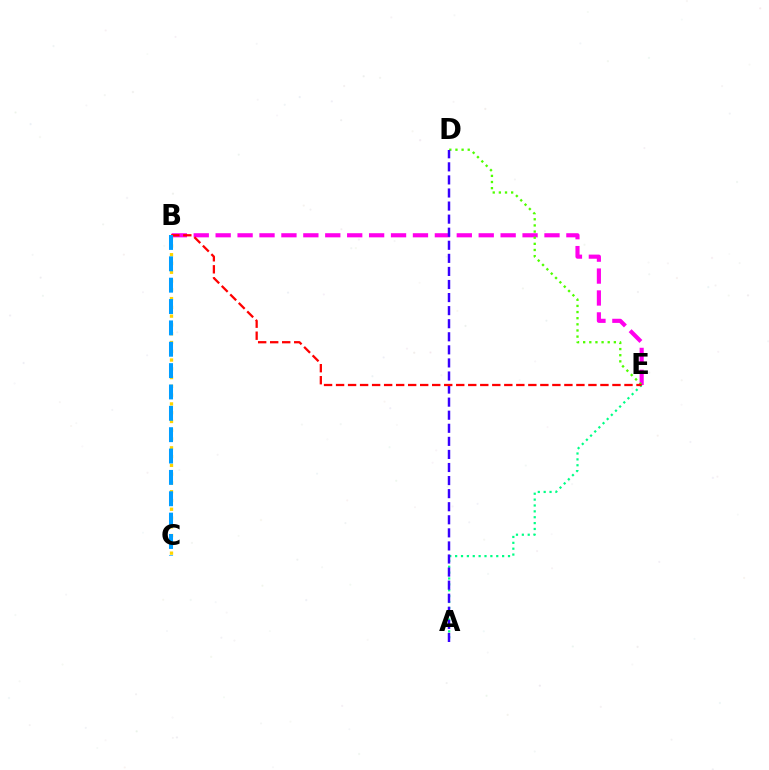{('A', 'E'): [{'color': '#00ff86', 'line_style': 'dotted', 'thickness': 1.6}], ('B', 'E'): [{'color': '#ff00ed', 'line_style': 'dashed', 'thickness': 2.98}, {'color': '#ff0000', 'line_style': 'dashed', 'thickness': 1.63}], ('D', 'E'): [{'color': '#4fff00', 'line_style': 'dotted', 'thickness': 1.67}], ('B', 'C'): [{'color': '#ffd500', 'line_style': 'dotted', 'thickness': 2.38}, {'color': '#009eff', 'line_style': 'dashed', 'thickness': 2.9}], ('A', 'D'): [{'color': '#3700ff', 'line_style': 'dashed', 'thickness': 1.78}]}